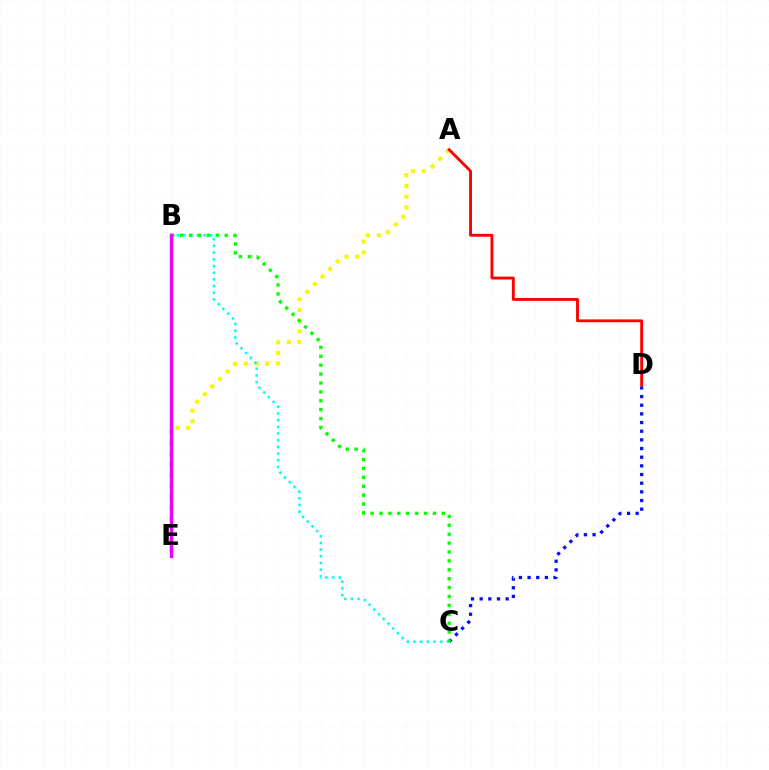{('A', 'E'): [{'color': '#fcf500', 'line_style': 'dotted', 'thickness': 2.92}], ('B', 'C'): [{'color': '#00fff6', 'line_style': 'dotted', 'thickness': 1.82}, {'color': '#08ff00', 'line_style': 'dotted', 'thickness': 2.42}], ('C', 'D'): [{'color': '#0010ff', 'line_style': 'dotted', 'thickness': 2.35}], ('B', 'E'): [{'color': '#ee00ff', 'line_style': 'solid', 'thickness': 2.41}], ('A', 'D'): [{'color': '#ff0000', 'line_style': 'solid', 'thickness': 2.07}]}